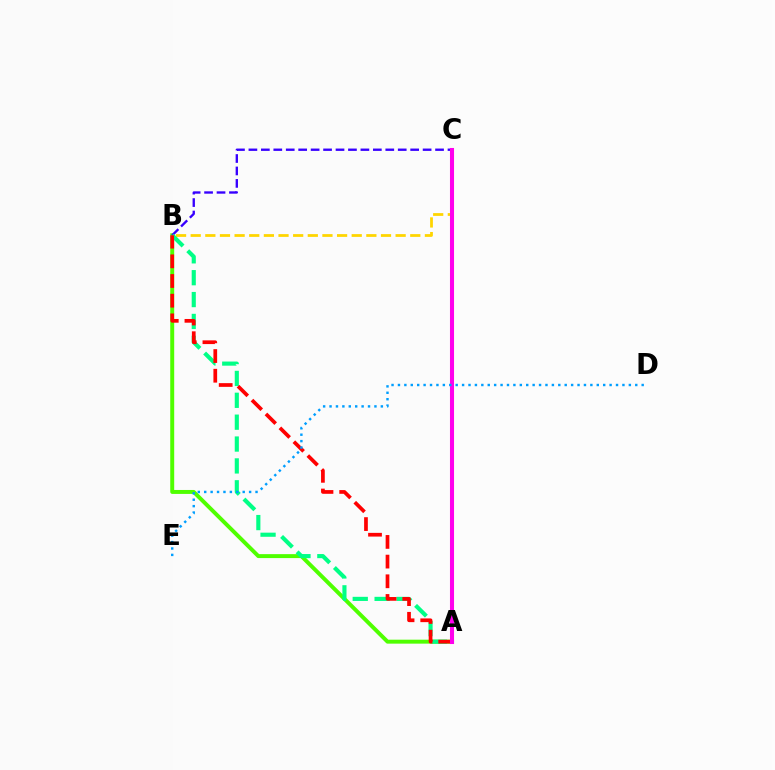{('A', 'B'): [{'color': '#4fff00', 'line_style': 'solid', 'thickness': 2.84}, {'color': '#00ff86', 'line_style': 'dashed', 'thickness': 2.97}, {'color': '#ff0000', 'line_style': 'dashed', 'thickness': 2.67}], ('B', 'C'): [{'color': '#ffd500', 'line_style': 'dashed', 'thickness': 1.99}, {'color': '#3700ff', 'line_style': 'dashed', 'thickness': 1.69}], ('A', 'C'): [{'color': '#ff00ed', 'line_style': 'solid', 'thickness': 2.93}], ('D', 'E'): [{'color': '#009eff', 'line_style': 'dotted', 'thickness': 1.74}]}